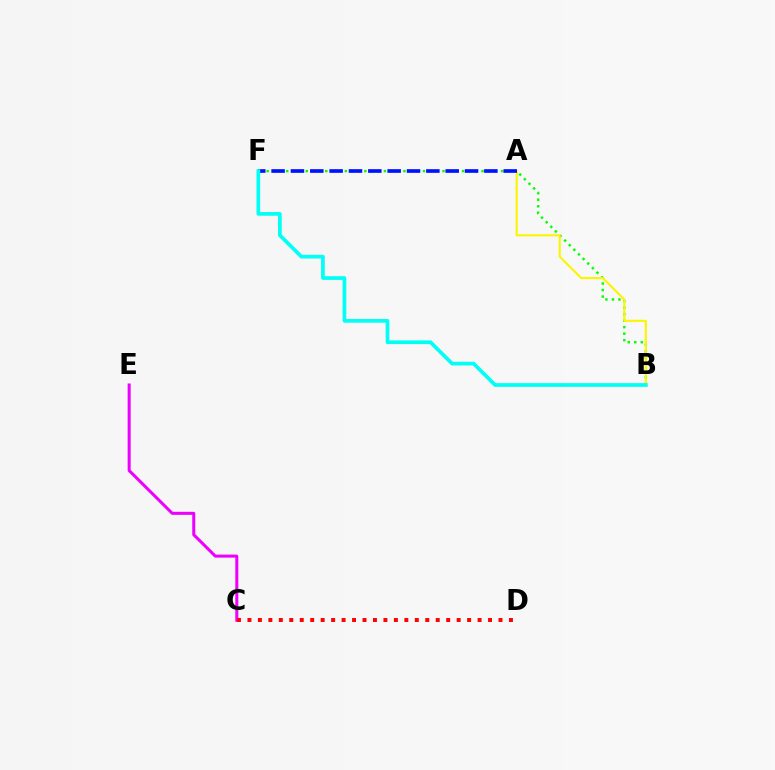{('C', 'E'): [{'color': '#ee00ff', 'line_style': 'solid', 'thickness': 2.18}], ('B', 'F'): [{'color': '#08ff00', 'line_style': 'dotted', 'thickness': 1.77}, {'color': '#00fff6', 'line_style': 'solid', 'thickness': 2.66}], ('C', 'D'): [{'color': '#ff0000', 'line_style': 'dotted', 'thickness': 2.84}], ('A', 'B'): [{'color': '#fcf500', 'line_style': 'solid', 'thickness': 1.52}], ('A', 'F'): [{'color': '#0010ff', 'line_style': 'dashed', 'thickness': 2.63}]}